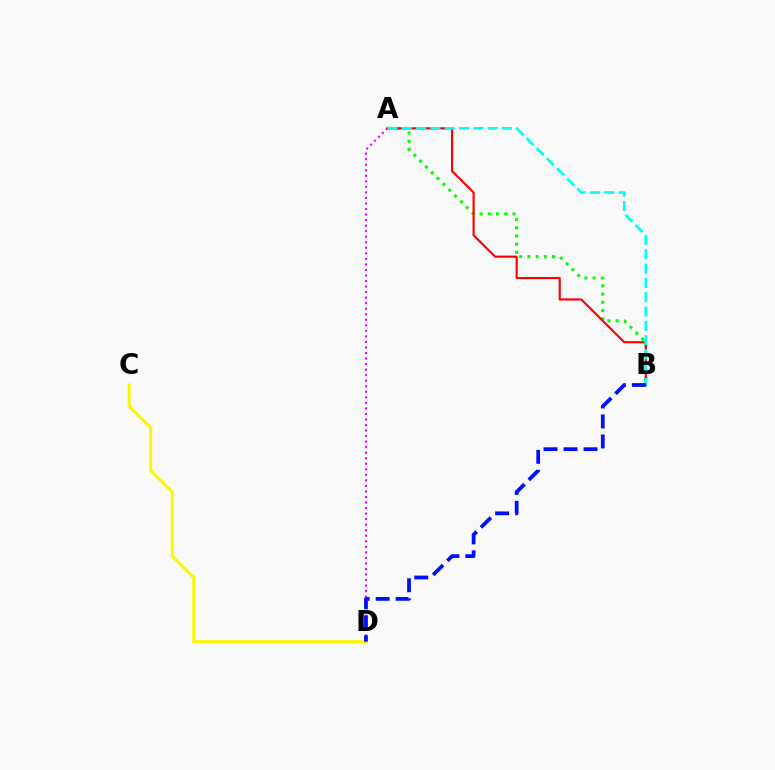{('A', 'B'): [{'color': '#08ff00', 'line_style': 'dotted', 'thickness': 2.24}, {'color': '#ff0000', 'line_style': 'solid', 'thickness': 1.54}, {'color': '#00fff6', 'line_style': 'dashed', 'thickness': 1.94}], ('A', 'D'): [{'color': '#ee00ff', 'line_style': 'dotted', 'thickness': 1.5}], ('C', 'D'): [{'color': '#fcf500', 'line_style': 'solid', 'thickness': 2.15}], ('B', 'D'): [{'color': '#0010ff', 'line_style': 'dashed', 'thickness': 2.72}]}